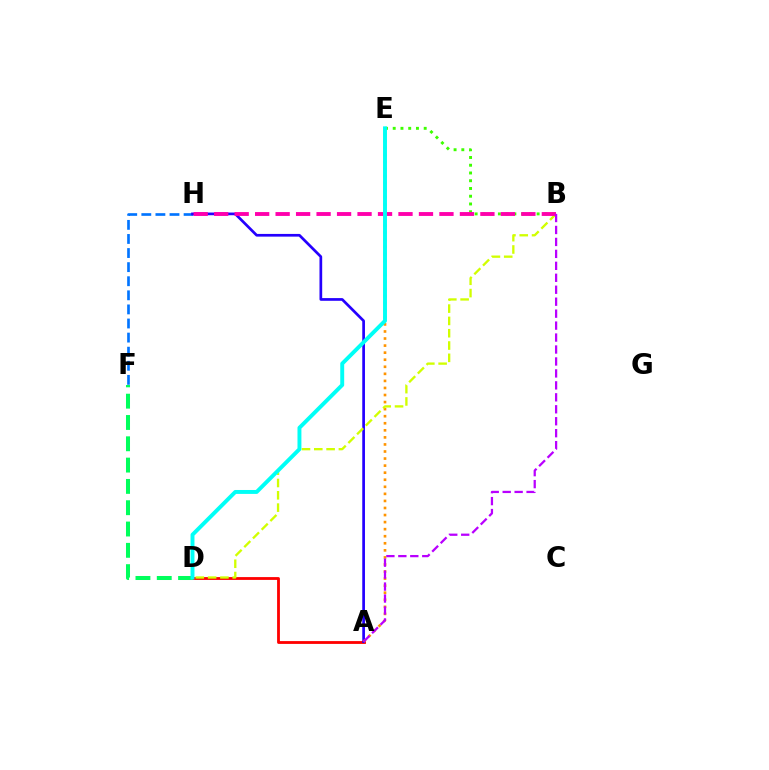{('A', 'D'): [{'color': '#ff0000', 'line_style': 'solid', 'thickness': 2.03}], ('F', 'H'): [{'color': '#0074ff', 'line_style': 'dashed', 'thickness': 1.91}], ('A', 'H'): [{'color': '#2500ff', 'line_style': 'solid', 'thickness': 1.95}], ('D', 'F'): [{'color': '#00ff5c', 'line_style': 'dashed', 'thickness': 2.89}], ('A', 'E'): [{'color': '#ff9400', 'line_style': 'dotted', 'thickness': 1.92}], ('B', 'D'): [{'color': '#d1ff00', 'line_style': 'dashed', 'thickness': 1.67}], ('B', 'E'): [{'color': '#3dff00', 'line_style': 'dotted', 'thickness': 2.1}], ('B', 'H'): [{'color': '#ff00ac', 'line_style': 'dashed', 'thickness': 2.78}], ('D', 'E'): [{'color': '#00fff6', 'line_style': 'solid', 'thickness': 2.82}], ('A', 'B'): [{'color': '#b900ff', 'line_style': 'dashed', 'thickness': 1.62}]}